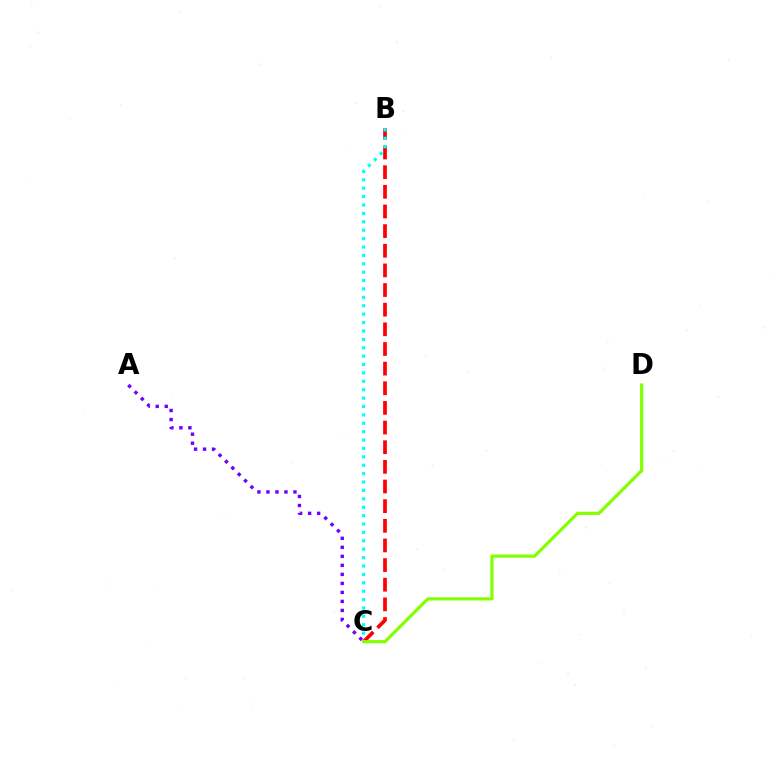{('B', 'C'): [{'color': '#ff0000', 'line_style': 'dashed', 'thickness': 2.67}, {'color': '#00fff6', 'line_style': 'dotted', 'thickness': 2.28}], ('A', 'C'): [{'color': '#7200ff', 'line_style': 'dotted', 'thickness': 2.45}], ('C', 'D'): [{'color': '#84ff00', 'line_style': 'solid', 'thickness': 2.3}]}